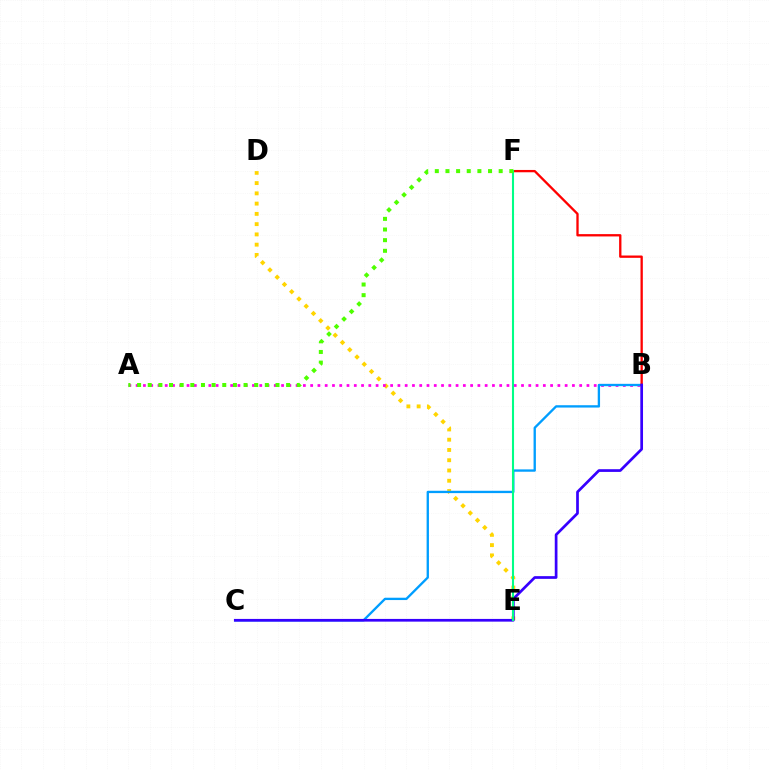{('D', 'E'): [{'color': '#ffd500', 'line_style': 'dotted', 'thickness': 2.79}], ('A', 'B'): [{'color': '#ff00ed', 'line_style': 'dotted', 'thickness': 1.98}], ('B', 'C'): [{'color': '#009eff', 'line_style': 'solid', 'thickness': 1.68}, {'color': '#3700ff', 'line_style': 'solid', 'thickness': 1.95}], ('B', 'F'): [{'color': '#ff0000', 'line_style': 'solid', 'thickness': 1.67}], ('E', 'F'): [{'color': '#00ff86', 'line_style': 'solid', 'thickness': 1.5}], ('A', 'F'): [{'color': '#4fff00', 'line_style': 'dotted', 'thickness': 2.89}]}